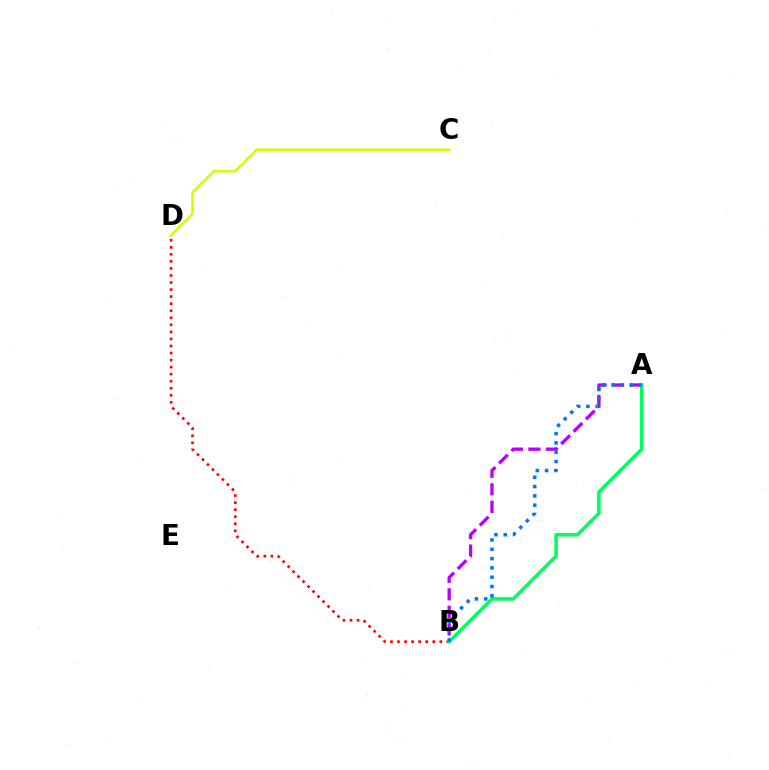{('B', 'D'): [{'color': '#ff0000', 'line_style': 'dotted', 'thickness': 1.91}], ('C', 'D'): [{'color': '#d1ff00', 'line_style': 'solid', 'thickness': 1.88}], ('A', 'B'): [{'color': '#b900ff', 'line_style': 'dashed', 'thickness': 2.38}, {'color': '#00ff5c', 'line_style': 'solid', 'thickness': 2.55}, {'color': '#0074ff', 'line_style': 'dotted', 'thickness': 2.53}]}